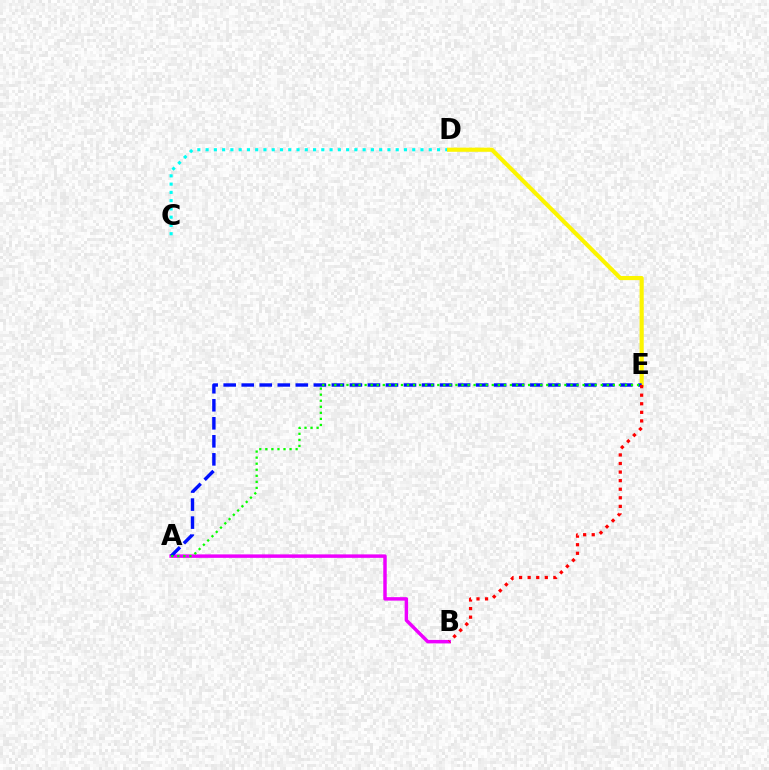{('A', 'B'): [{'color': '#ee00ff', 'line_style': 'solid', 'thickness': 2.5}], ('C', 'D'): [{'color': '#00fff6', 'line_style': 'dotted', 'thickness': 2.25}], ('D', 'E'): [{'color': '#fcf500', 'line_style': 'solid', 'thickness': 2.98}], ('A', 'E'): [{'color': '#0010ff', 'line_style': 'dashed', 'thickness': 2.45}, {'color': '#08ff00', 'line_style': 'dotted', 'thickness': 1.64}], ('B', 'E'): [{'color': '#ff0000', 'line_style': 'dotted', 'thickness': 2.33}]}